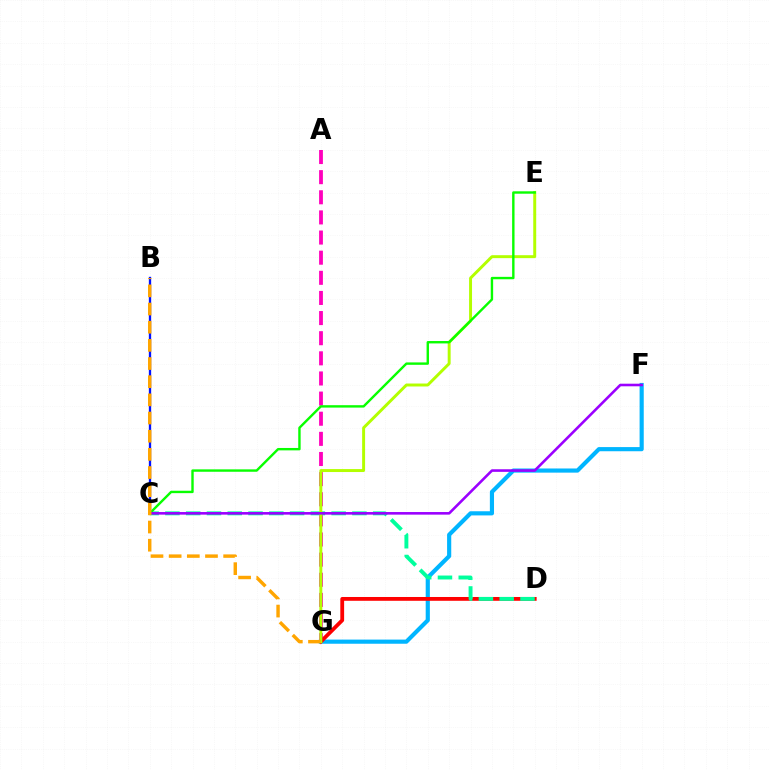{('F', 'G'): [{'color': '#00b5ff', 'line_style': 'solid', 'thickness': 2.99}], ('A', 'G'): [{'color': '#ff00bd', 'line_style': 'dashed', 'thickness': 2.73}], ('D', 'G'): [{'color': '#ff0000', 'line_style': 'solid', 'thickness': 2.74}], ('C', 'D'): [{'color': '#00ff9d', 'line_style': 'dashed', 'thickness': 2.82}], ('B', 'C'): [{'color': '#0010ff', 'line_style': 'solid', 'thickness': 1.66}], ('E', 'G'): [{'color': '#b3ff00', 'line_style': 'solid', 'thickness': 2.12}], ('C', 'E'): [{'color': '#08ff00', 'line_style': 'solid', 'thickness': 1.73}], ('C', 'F'): [{'color': '#9b00ff', 'line_style': 'solid', 'thickness': 1.87}], ('B', 'G'): [{'color': '#ffa500', 'line_style': 'dashed', 'thickness': 2.47}]}